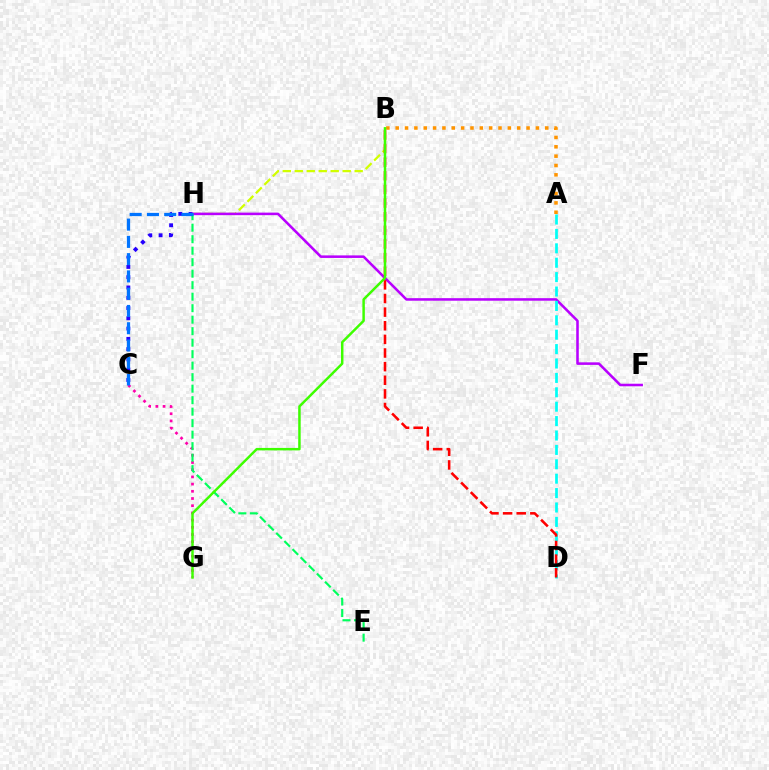{('B', 'H'): [{'color': '#d1ff00', 'line_style': 'dashed', 'thickness': 1.63}], ('C', 'H'): [{'color': '#2500ff', 'line_style': 'dotted', 'thickness': 2.79}, {'color': '#0074ff', 'line_style': 'dashed', 'thickness': 2.35}], ('C', 'G'): [{'color': '#ff00ac', 'line_style': 'dotted', 'thickness': 1.96}], ('A', 'B'): [{'color': '#ff9400', 'line_style': 'dotted', 'thickness': 2.54}], ('F', 'H'): [{'color': '#b900ff', 'line_style': 'solid', 'thickness': 1.84}], ('A', 'D'): [{'color': '#00fff6', 'line_style': 'dashed', 'thickness': 1.96}], ('B', 'D'): [{'color': '#ff0000', 'line_style': 'dashed', 'thickness': 1.85}], ('E', 'H'): [{'color': '#00ff5c', 'line_style': 'dashed', 'thickness': 1.56}], ('B', 'G'): [{'color': '#3dff00', 'line_style': 'solid', 'thickness': 1.78}]}